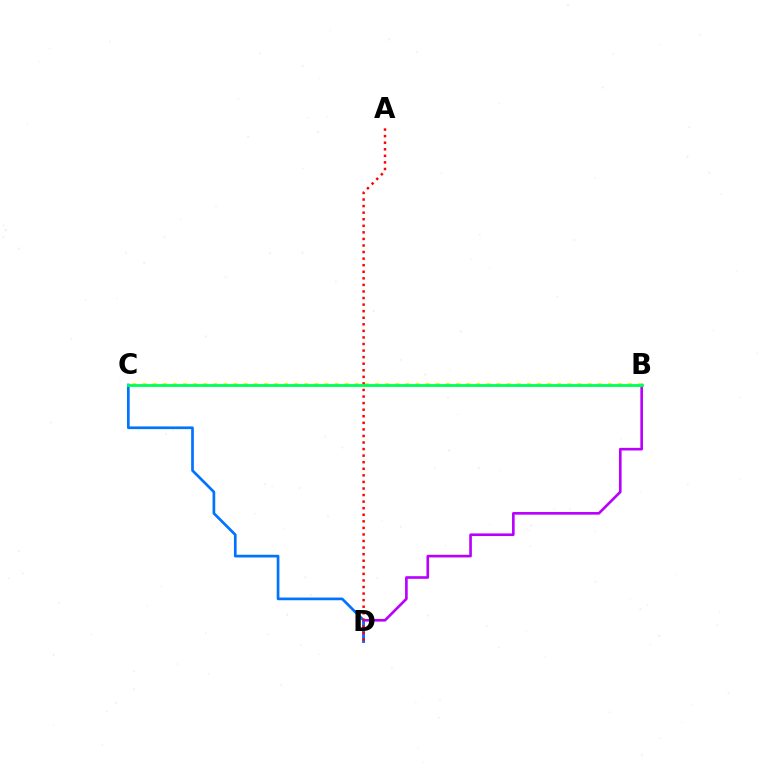{('B', 'D'): [{'color': '#b900ff', 'line_style': 'solid', 'thickness': 1.89}], ('C', 'D'): [{'color': '#0074ff', 'line_style': 'solid', 'thickness': 1.94}], ('A', 'D'): [{'color': '#ff0000', 'line_style': 'dotted', 'thickness': 1.78}], ('B', 'C'): [{'color': '#d1ff00', 'line_style': 'dotted', 'thickness': 2.75}, {'color': '#00ff5c', 'line_style': 'solid', 'thickness': 2.04}]}